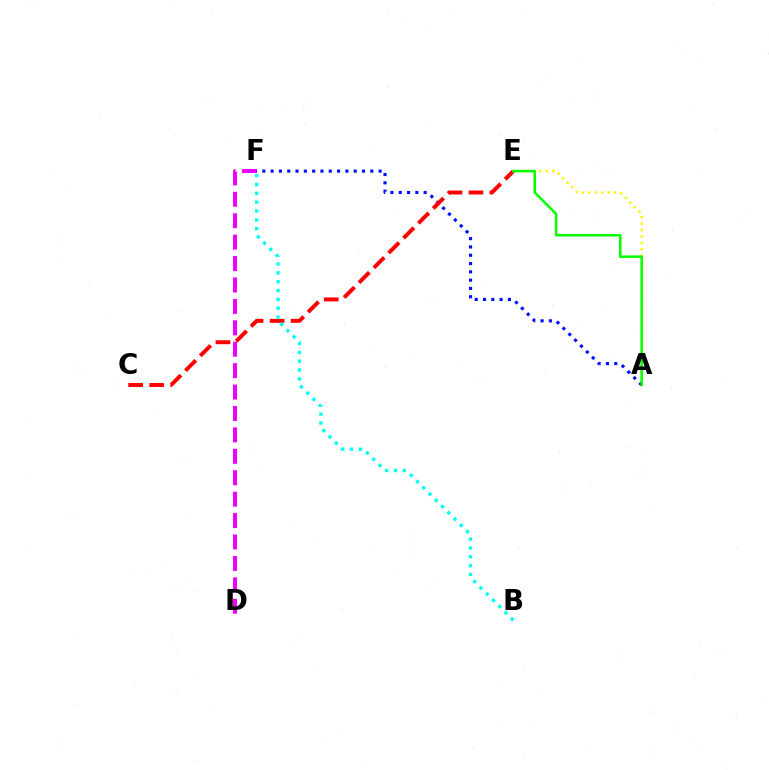{('A', 'E'): [{'color': '#fcf500', 'line_style': 'dotted', 'thickness': 1.75}, {'color': '#08ff00', 'line_style': 'solid', 'thickness': 1.83}], ('D', 'F'): [{'color': '#ee00ff', 'line_style': 'dashed', 'thickness': 2.91}], ('A', 'F'): [{'color': '#0010ff', 'line_style': 'dotted', 'thickness': 2.26}], ('C', 'E'): [{'color': '#ff0000', 'line_style': 'dashed', 'thickness': 2.85}], ('B', 'F'): [{'color': '#00fff6', 'line_style': 'dotted', 'thickness': 2.4}]}